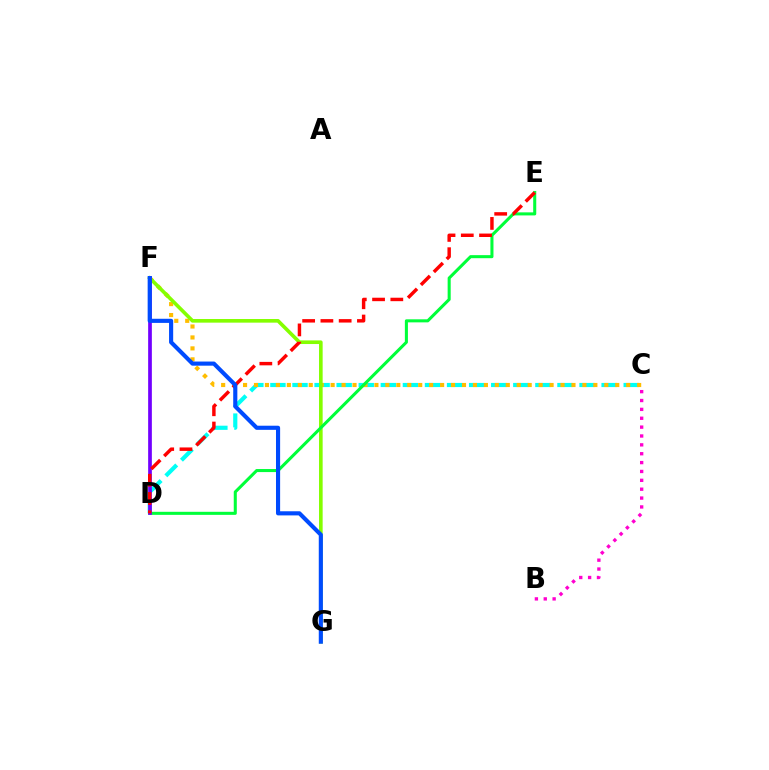{('C', 'D'): [{'color': '#00fff6', 'line_style': 'dashed', 'thickness': 3.0}], ('C', 'F'): [{'color': '#ffbd00', 'line_style': 'dotted', 'thickness': 2.97}], ('F', 'G'): [{'color': '#84ff00', 'line_style': 'solid', 'thickness': 2.62}, {'color': '#004bff', 'line_style': 'solid', 'thickness': 2.97}], ('D', 'E'): [{'color': '#00ff39', 'line_style': 'solid', 'thickness': 2.2}, {'color': '#ff0000', 'line_style': 'dashed', 'thickness': 2.48}], ('D', 'F'): [{'color': '#7200ff', 'line_style': 'solid', 'thickness': 2.66}], ('B', 'C'): [{'color': '#ff00cf', 'line_style': 'dotted', 'thickness': 2.41}]}